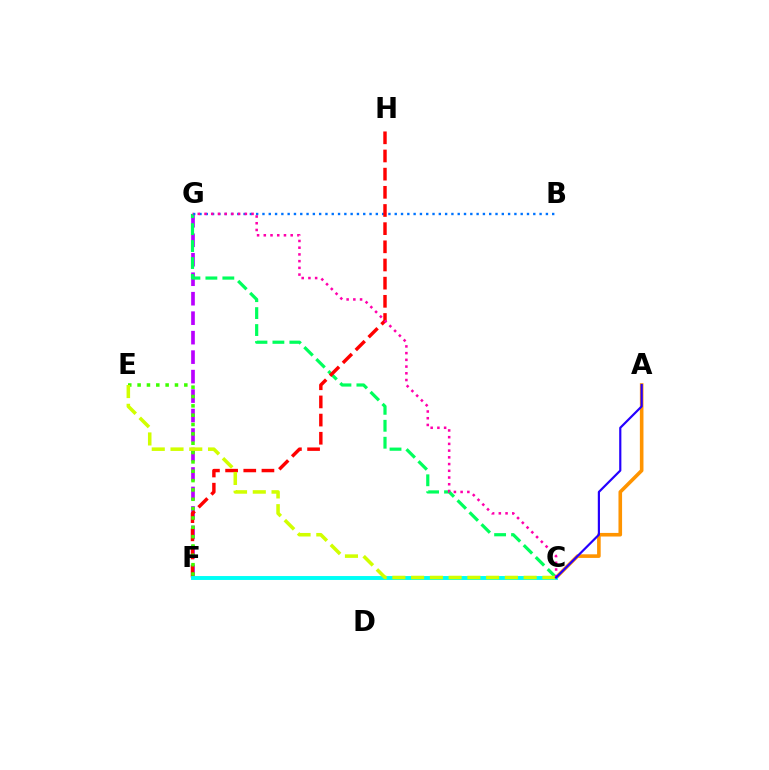{('F', 'G'): [{'color': '#b900ff', 'line_style': 'dashed', 'thickness': 2.65}], ('C', 'G'): [{'color': '#00ff5c', 'line_style': 'dashed', 'thickness': 2.3}, {'color': '#ff00ac', 'line_style': 'dotted', 'thickness': 1.83}], ('B', 'G'): [{'color': '#0074ff', 'line_style': 'dotted', 'thickness': 1.71}], ('F', 'H'): [{'color': '#ff0000', 'line_style': 'dashed', 'thickness': 2.47}], ('A', 'C'): [{'color': '#ff9400', 'line_style': 'solid', 'thickness': 2.59}, {'color': '#2500ff', 'line_style': 'solid', 'thickness': 1.57}], ('E', 'F'): [{'color': '#3dff00', 'line_style': 'dotted', 'thickness': 2.54}], ('C', 'F'): [{'color': '#00fff6', 'line_style': 'solid', 'thickness': 2.82}], ('C', 'E'): [{'color': '#d1ff00', 'line_style': 'dashed', 'thickness': 2.55}]}